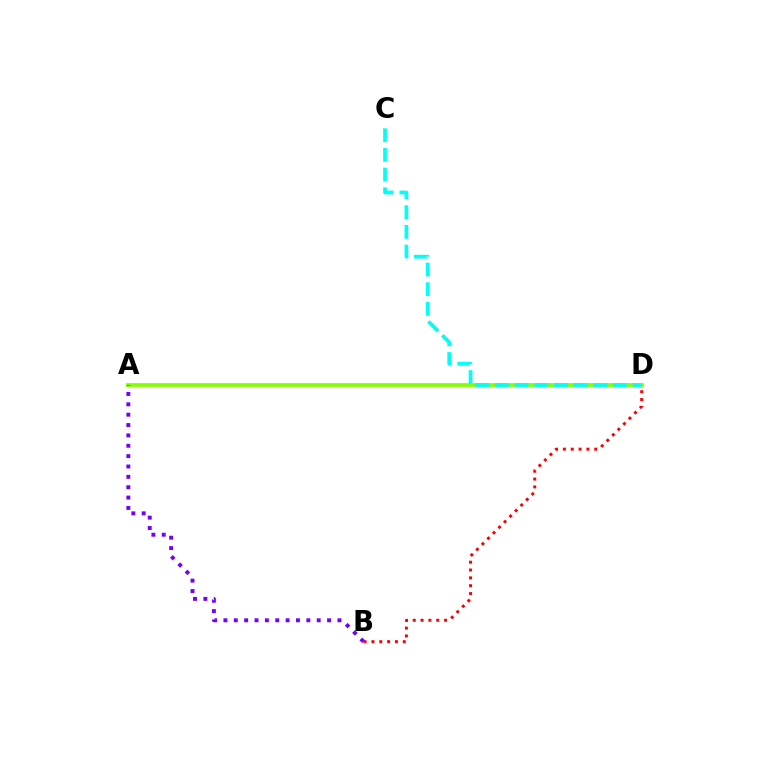{('B', 'D'): [{'color': '#ff0000', 'line_style': 'dotted', 'thickness': 2.13}], ('A', 'D'): [{'color': '#84ff00', 'line_style': 'solid', 'thickness': 2.67}], ('C', 'D'): [{'color': '#00fff6', 'line_style': 'dashed', 'thickness': 2.67}], ('A', 'B'): [{'color': '#7200ff', 'line_style': 'dotted', 'thickness': 2.82}]}